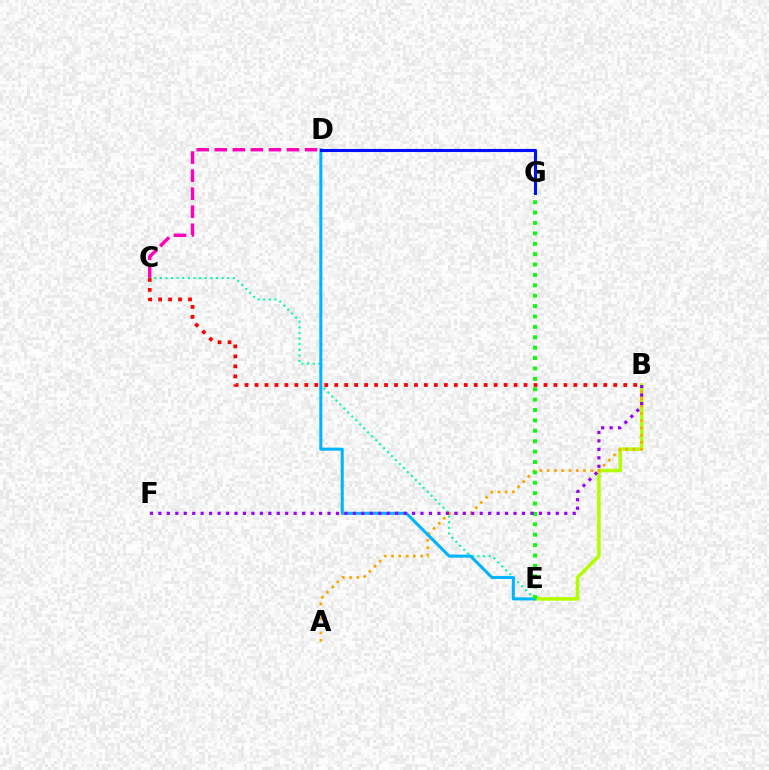{('C', 'D'): [{'color': '#ff00bd', 'line_style': 'dashed', 'thickness': 2.45}], ('C', 'E'): [{'color': '#00ff9d', 'line_style': 'dotted', 'thickness': 1.53}], ('B', 'E'): [{'color': '#b3ff00', 'line_style': 'solid', 'thickness': 2.57}], ('A', 'B'): [{'color': '#ffa500', 'line_style': 'dotted', 'thickness': 1.98}], ('B', 'C'): [{'color': '#ff0000', 'line_style': 'dotted', 'thickness': 2.71}], ('D', 'E'): [{'color': '#00b5ff', 'line_style': 'solid', 'thickness': 2.2}], ('E', 'G'): [{'color': '#08ff00', 'line_style': 'dotted', 'thickness': 2.82}], ('D', 'G'): [{'color': '#0010ff', 'line_style': 'solid', 'thickness': 2.22}], ('B', 'F'): [{'color': '#9b00ff', 'line_style': 'dotted', 'thickness': 2.3}]}